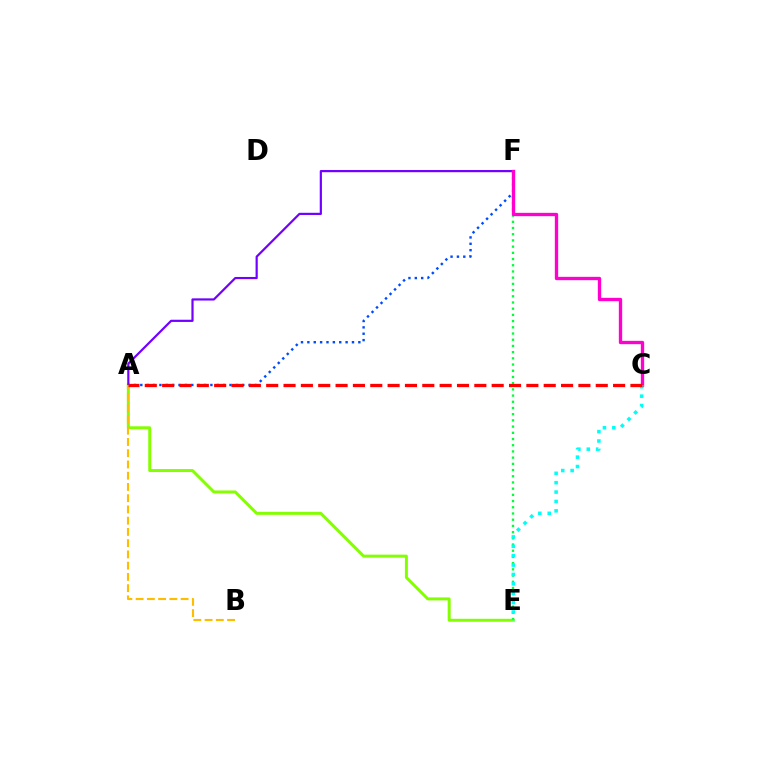{('A', 'E'): [{'color': '#84ff00', 'line_style': 'solid', 'thickness': 2.14}], ('A', 'F'): [{'color': '#7200ff', 'line_style': 'solid', 'thickness': 1.58}, {'color': '#004bff', 'line_style': 'dotted', 'thickness': 1.73}], ('E', 'F'): [{'color': '#00ff39', 'line_style': 'dotted', 'thickness': 1.69}], ('C', 'F'): [{'color': '#ff00cf', 'line_style': 'solid', 'thickness': 2.4}], ('C', 'E'): [{'color': '#00fff6', 'line_style': 'dotted', 'thickness': 2.55}], ('A', 'B'): [{'color': '#ffbd00', 'line_style': 'dashed', 'thickness': 1.53}], ('A', 'C'): [{'color': '#ff0000', 'line_style': 'dashed', 'thickness': 2.36}]}